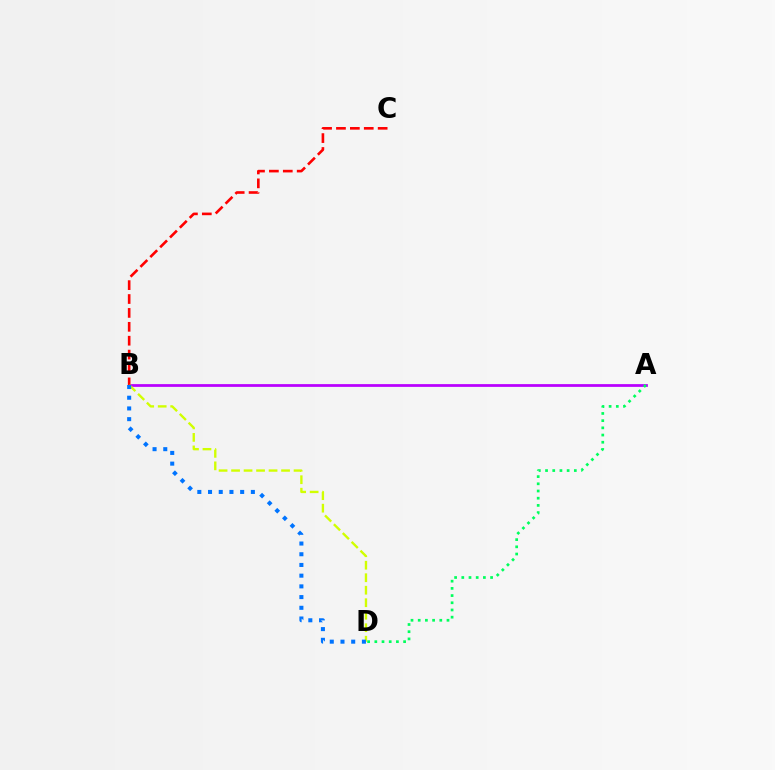{('A', 'B'): [{'color': '#b900ff', 'line_style': 'solid', 'thickness': 1.99}], ('B', 'C'): [{'color': '#ff0000', 'line_style': 'dashed', 'thickness': 1.89}], ('B', 'D'): [{'color': '#d1ff00', 'line_style': 'dashed', 'thickness': 1.7}, {'color': '#0074ff', 'line_style': 'dotted', 'thickness': 2.91}], ('A', 'D'): [{'color': '#00ff5c', 'line_style': 'dotted', 'thickness': 1.96}]}